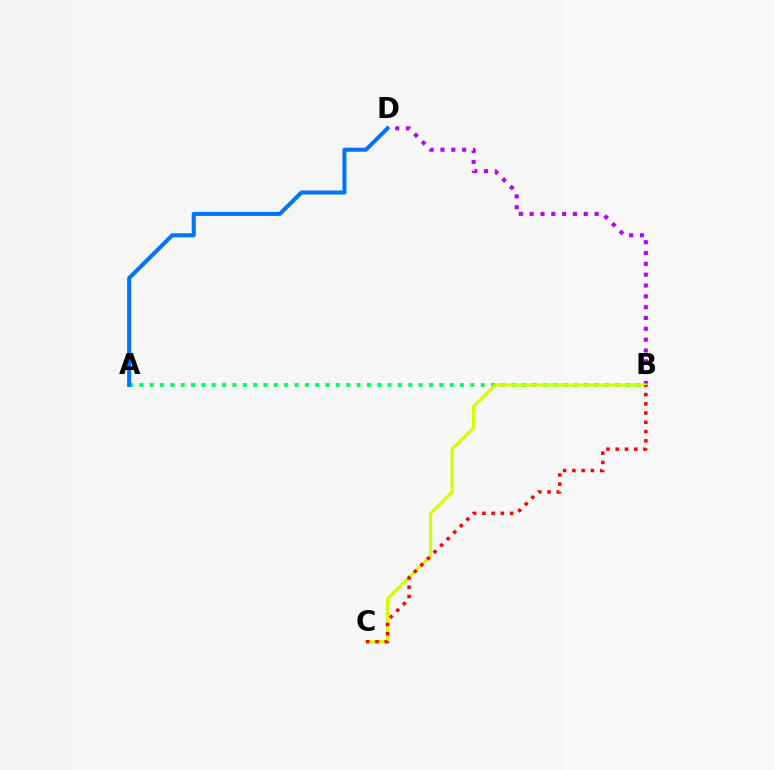{('A', 'B'): [{'color': '#00ff5c', 'line_style': 'dotted', 'thickness': 2.81}], ('B', 'D'): [{'color': '#b900ff', 'line_style': 'dotted', 'thickness': 2.94}], ('B', 'C'): [{'color': '#d1ff00', 'line_style': 'solid', 'thickness': 2.27}, {'color': '#ff0000', 'line_style': 'dotted', 'thickness': 2.51}], ('A', 'D'): [{'color': '#0074ff', 'line_style': 'solid', 'thickness': 2.92}]}